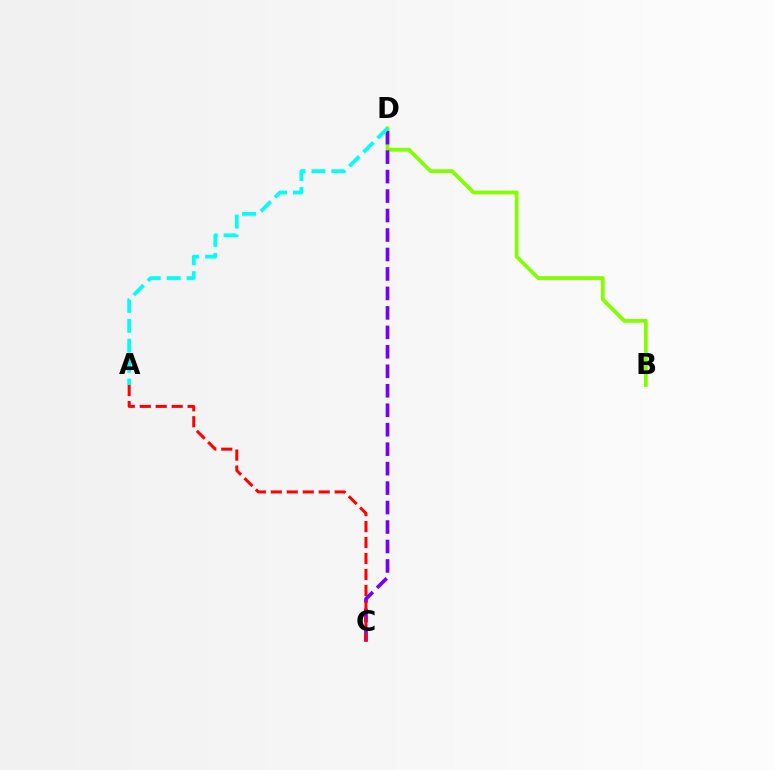{('B', 'D'): [{'color': '#84ff00', 'line_style': 'solid', 'thickness': 2.73}], ('C', 'D'): [{'color': '#7200ff', 'line_style': 'dashed', 'thickness': 2.64}], ('A', 'C'): [{'color': '#ff0000', 'line_style': 'dashed', 'thickness': 2.17}], ('A', 'D'): [{'color': '#00fff6', 'line_style': 'dashed', 'thickness': 2.71}]}